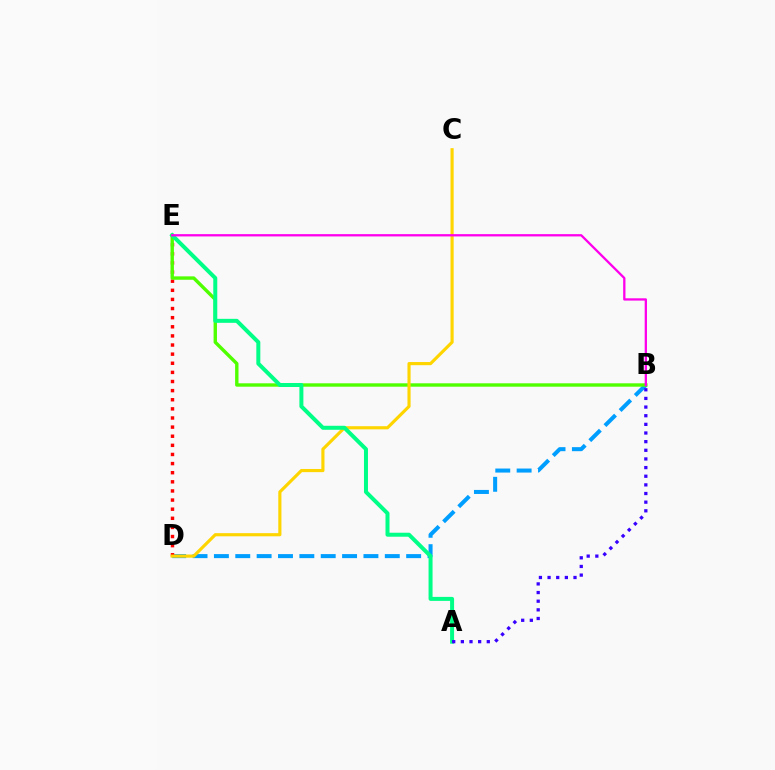{('B', 'D'): [{'color': '#009eff', 'line_style': 'dashed', 'thickness': 2.9}], ('D', 'E'): [{'color': '#ff0000', 'line_style': 'dotted', 'thickness': 2.48}], ('B', 'E'): [{'color': '#4fff00', 'line_style': 'solid', 'thickness': 2.45}, {'color': '#ff00ed', 'line_style': 'solid', 'thickness': 1.65}], ('C', 'D'): [{'color': '#ffd500', 'line_style': 'solid', 'thickness': 2.27}], ('A', 'E'): [{'color': '#00ff86', 'line_style': 'solid', 'thickness': 2.87}], ('A', 'B'): [{'color': '#3700ff', 'line_style': 'dotted', 'thickness': 2.35}]}